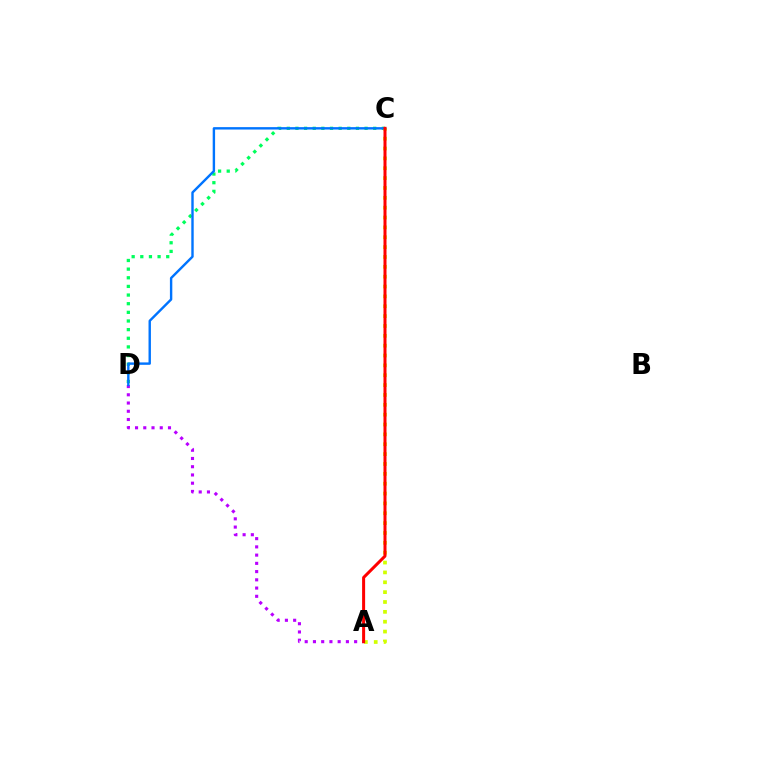{('C', 'D'): [{'color': '#00ff5c', 'line_style': 'dotted', 'thickness': 2.35}, {'color': '#0074ff', 'line_style': 'solid', 'thickness': 1.73}], ('A', 'D'): [{'color': '#b900ff', 'line_style': 'dotted', 'thickness': 2.24}], ('A', 'C'): [{'color': '#d1ff00', 'line_style': 'dotted', 'thickness': 2.68}, {'color': '#ff0000', 'line_style': 'solid', 'thickness': 2.17}]}